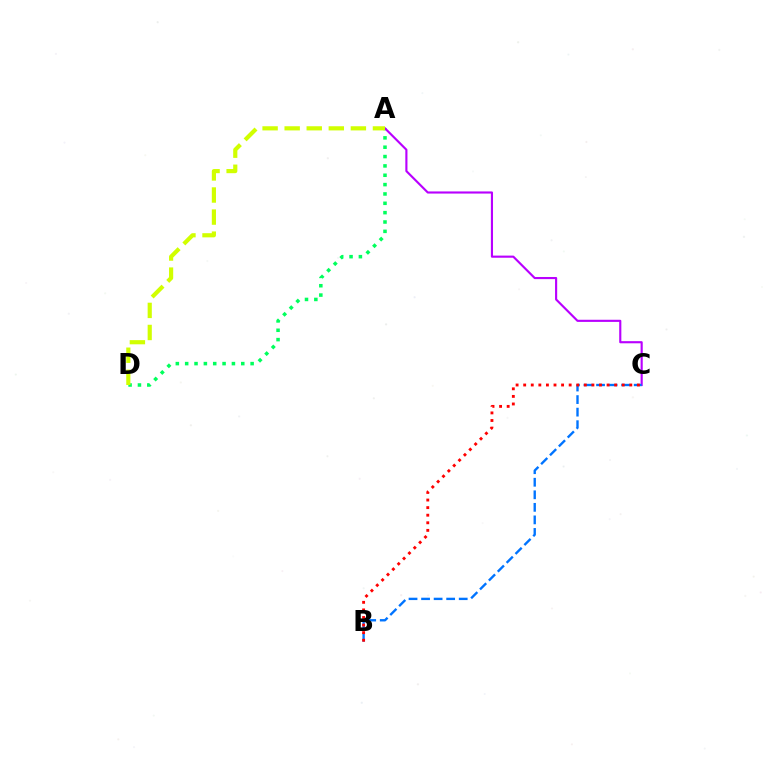{('A', 'D'): [{'color': '#00ff5c', 'line_style': 'dotted', 'thickness': 2.54}, {'color': '#d1ff00', 'line_style': 'dashed', 'thickness': 3.0}], ('A', 'C'): [{'color': '#b900ff', 'line_style': 'solid', 'thickness': 1.54}], ('B', 'C'): [{'color': '#0074ff', 'line_style': 'dashed', 'thickness': 1.7}, {'color': '#ff0000', 'line_style': 'dotted', 'thickness': 2.06}]}